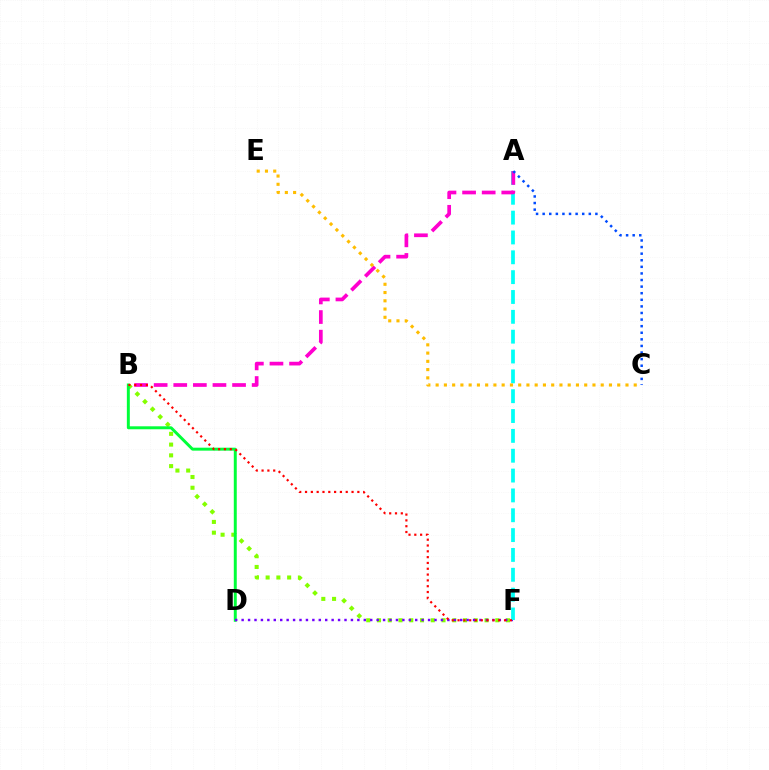{('B', 'F'): [{'color': '#84ff00', 'line_style': 'dotted', 'thickness': 2.92}, {'color': '#ff0000', 'line_style': 'dotted', 'thickness': 1.58}], ('B', 'D'): [{'color': '#00ff39', 'line_style': 'solid', 'thickness': 2.13}], ('D', 'F'): [{'color': '#7200ff', 'line_style': 'dotted', 'thickness': 1.75}], ('A', 'F'): [{'color': '#00fff6', 'line_style': 'dashed', 'thickness': 2.7}], ('A', 'B'): [{'color': '#ff00cf', 'line_style': 'dashed', 'thickness': 2.66}], ('A', 'C'): [{'color': '#004bff', 'line_style': 'dotted', 'thickness': 1.79}], ('C', 'E'): [{'color': '#ffbd00', 'line_style': 'dotted', 'thickness': 2.24}]}